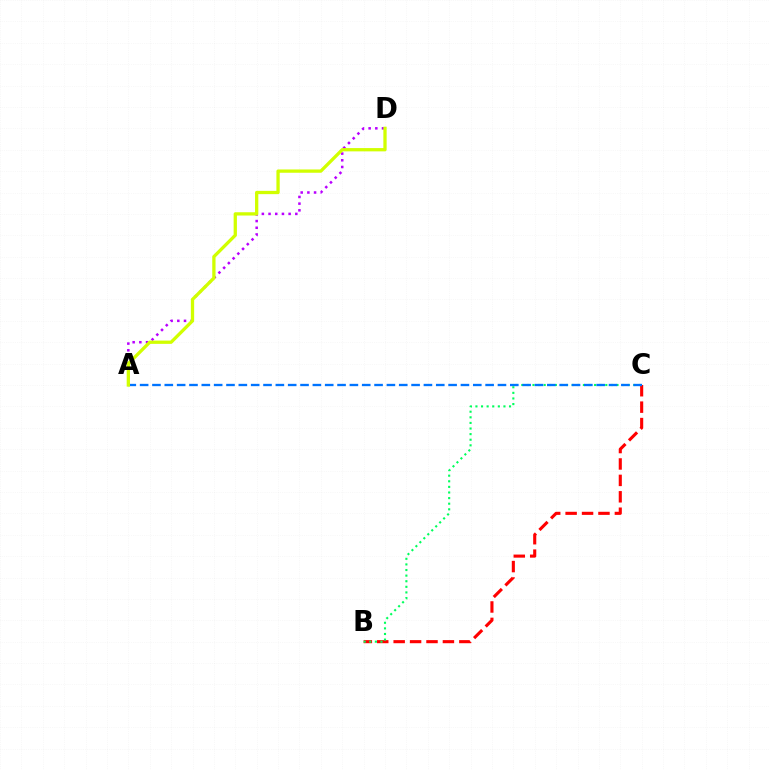{('A', 'D'): [{'color': '#b900ff', 'line_style': 'dotted', 'thickness': 1.82}, {'color': '#d1ff00', 'line_style': 'solid', 'thickness': 2.37}], ('B', 'C'): [{'color': '#ff0000', 'line_style': 'dashed', 'thickness': 2.23}, {'color': '#00ff5c', 'line_style': 'dotted', 'thickness': 1.52}], ('A', 'C'): [{'color': '#0074ff', 'line_style': 'dashed', 'thickness': 1.68}]}